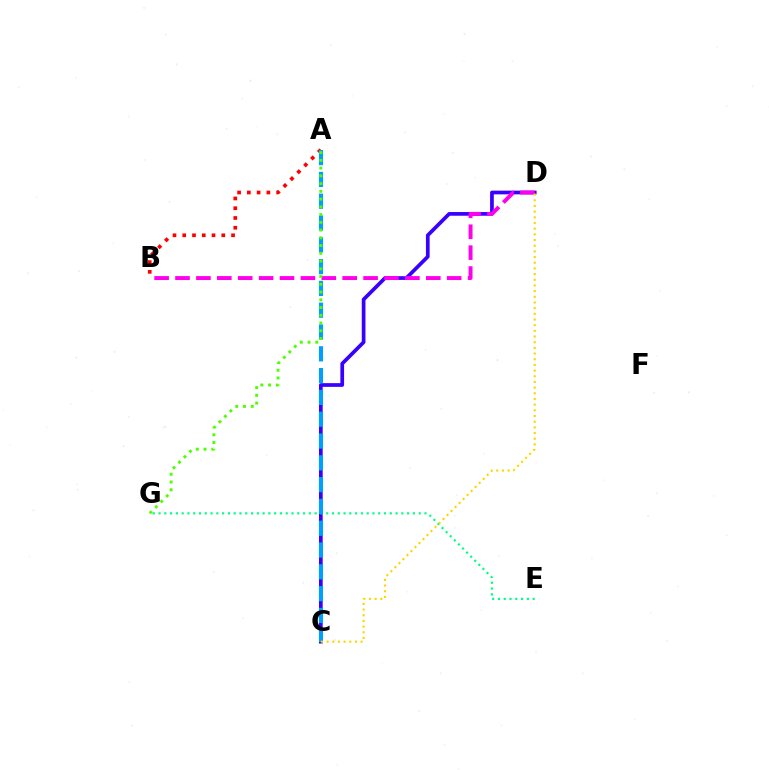{('C', 'D'): [{'color': '#3700ff', 'line_style': 'solid', 'thickness': 2.67}, {'color': '#ffd500', 'line_style': 'dotted', 'thickness': 1.54}], ('A', 'B'): [{'color': '#ff0000', 'line_style': 'dotted', 'thickness': 2.65}], ('B', 'D'): [{'color': '#ff00ed', 'line_style': 'dashed', 'thickness': 2.84}], ('E', 'G'): [{'color': '#00ff86', 'line_style': 'dotted', 'thickness': 1.57}], ('A', 'C'): [{'color': '#009eff', 'line_style': 'dashed', 'thickness': 2.96}], ('A', 'G'): [{'color': '#4fff00', 'line_style': 'dotted', 'thickness': 2.1}]}